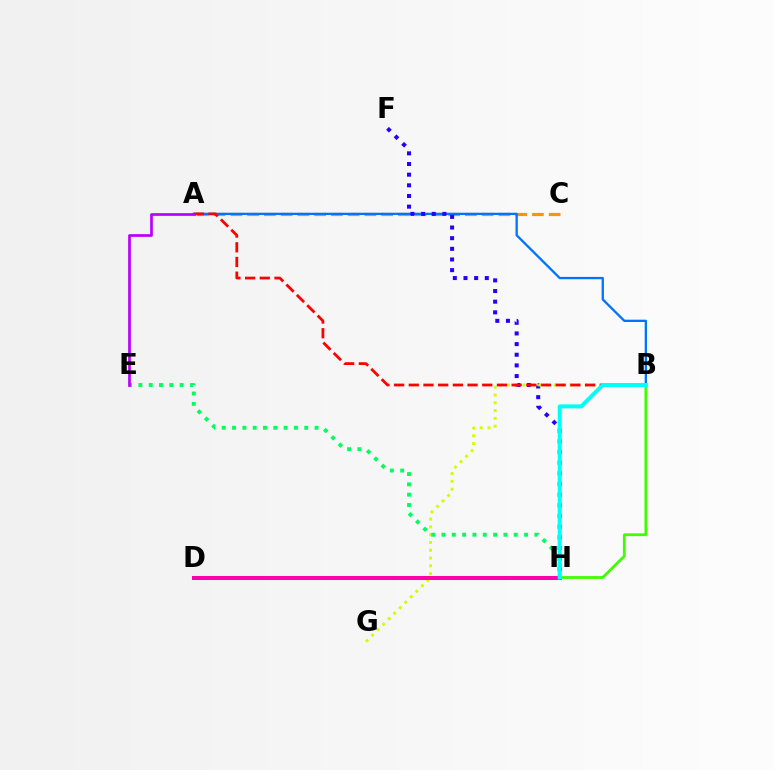{('A', 'C'): [{'color': '#ff9400', 'line_style': 'dashed', 'thickness': 2.28}], ('A', 'B'): [{'color': '#0074ff', 'line_style': 'solid', 'thickness': 1.67}, {'color': '#ff0000', 'line_style': 'dashed', 'thickness': 2.0}], ('F', 'H'): [{'color': '#2500ff', 'line_style': 'dotted', 'thickness': 2.9}], ('B', 'G'): [{'color': '#d1ff00', 'line_style': 'dotted', 'thickness': 2.12}], ('E', 'H'): [{'color': '#00ff5c', 'line_style': 'dotted', 'thickness': 2.8}], ('D', 'H'): [{'color': '#ff00ac', 'line_style': 'solid', 'thickness': 2.87}], ('A', 'E'): [{'color': '#b900ff', 'line_style': 'solid', 'thickness': 1.95}], ('B', 'H'): [{'color': '#3dff00', 'line_style': 'solid', 'thickness': 1.99}, {'color': '#00fff6', 'line_style': 'solid', 'thickness': 2.89}]}